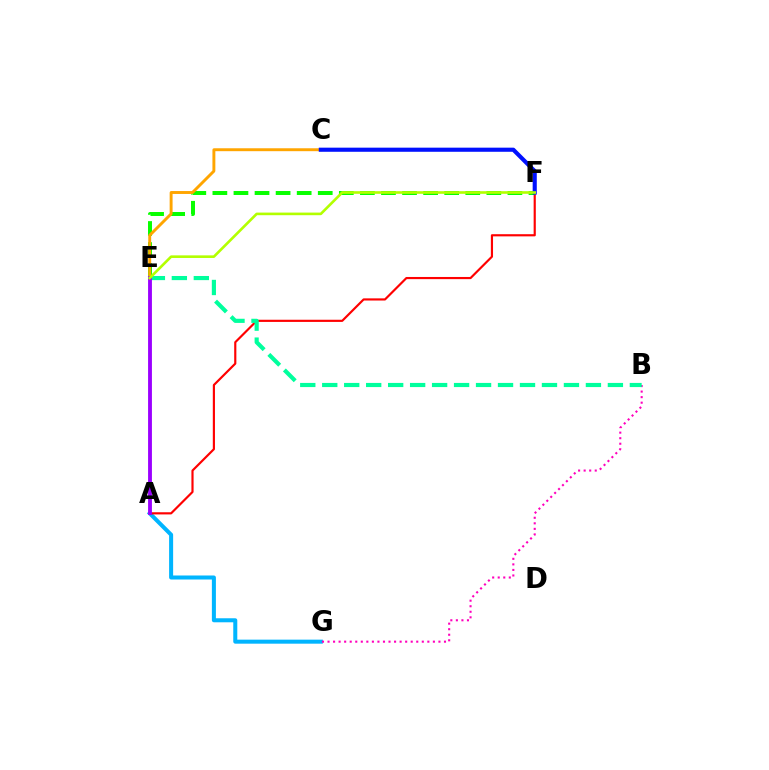{('A', 'G'): [{'color': '#00b5ff', 'line_style': 'solid', 'thickness': 2.9}], ('A', 'F'): [{'color': '#ff0000', 'line_style': 'solid', 'thickness': 1.56}], ('B', 'G'): [{'color': '#ff00bd', 'line_style': 'dotted', 'thickness': 1.51}], ('E', 'F'): [{'color': '#08ff00', 'line_style': 'dashed', 'thickness': 2.86}, {'color': '#b3ff00', 'line_style': 'solid', 'thickness': 1.88}], ('B', 'E'): [{'color': '#00ff9d', 'line_style': 'dashed', 'thickness': 2.99}], ('C', 'E'): [{'color': '#ffa500', 'line_style': 'solid', 'thickness': 2.1}], ('A', 'E'): [{'color': '#9b00ff', 'line_style': 'solid', 'thickness': 2.77}], ('C', 'F'): [{'color': '#0010ff', 'line_style': 'solid', 'thickness': 2.96}]}